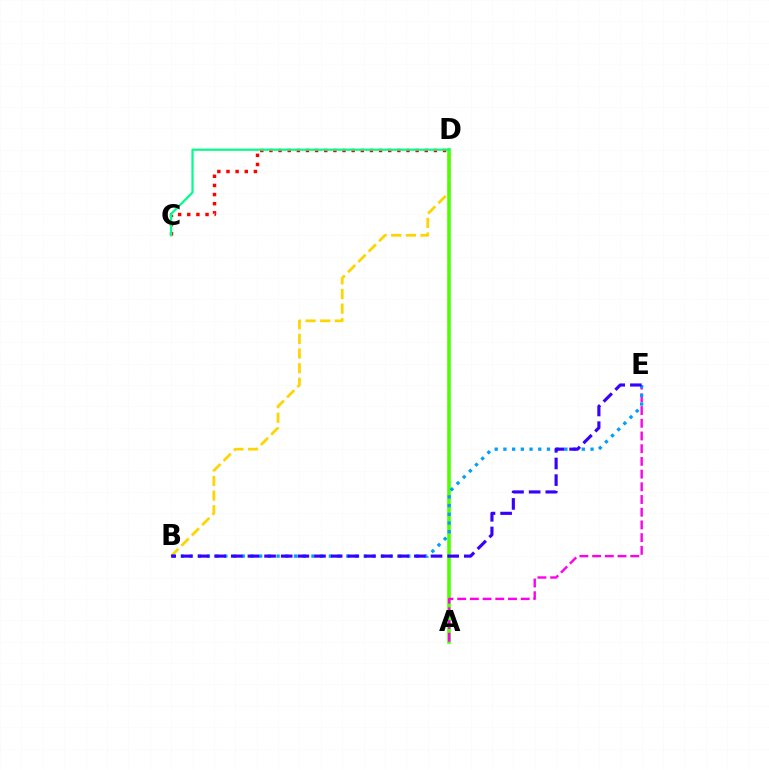{('B', 'D'): [{'color': '#ffd500', 'line_style': 'dashed', 'thickness': 1.99}], ('A', 'D'): [{'color': '#4fff00', 'line_style': 'solid', 'thickness': 2.59}], ('A', 'E'): [{'color': '#ff00ed', 'line_style': 'dashed', 'thickness': 1.73}], ('C', 'D'): [{'color': '#ff0000', 'line_style': 'dotted', 'thickness': 2.48}, {'color': '#00ff86', 'line_style': 'solid', 'thickness': 1.58}], ('B', 'E'): [{'color': '#009eff', 'line_style': 'dotted', 'thickness': 2.37}, {'color': '#3700ff', 'line_style': 'dashed', 'thickness': 2.26}]}